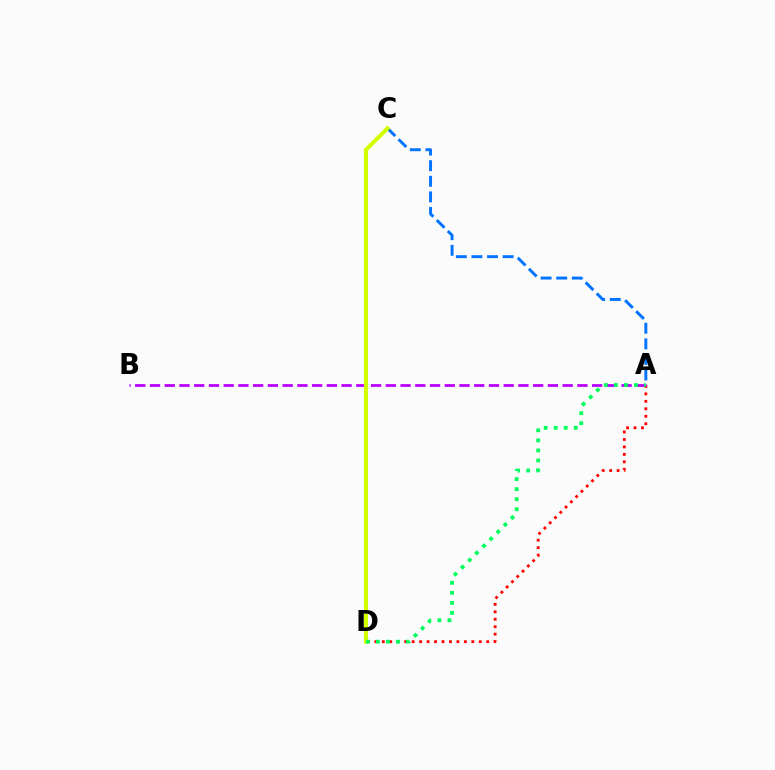{('A', 'D'): [{'color': '#ff0000', 'line_style': 'dotted', 'thickness': 2.03}, {'color': '#00ff5c', 'line_style': 'dotted', 'thickness': 2.73}], ('A', 'B'): [{'color': '#b900ff', 'line_style': 'dashed', 'thickness': 2.0}], ('A', 'C'): [{'color': '#0074ff', 'line_style': 'dashed', 'thickness': 2.12}], ('C', 'D'): [{'color': '#d1ff00', 'line_style': 'solid', 'thickness': 2.94}]}